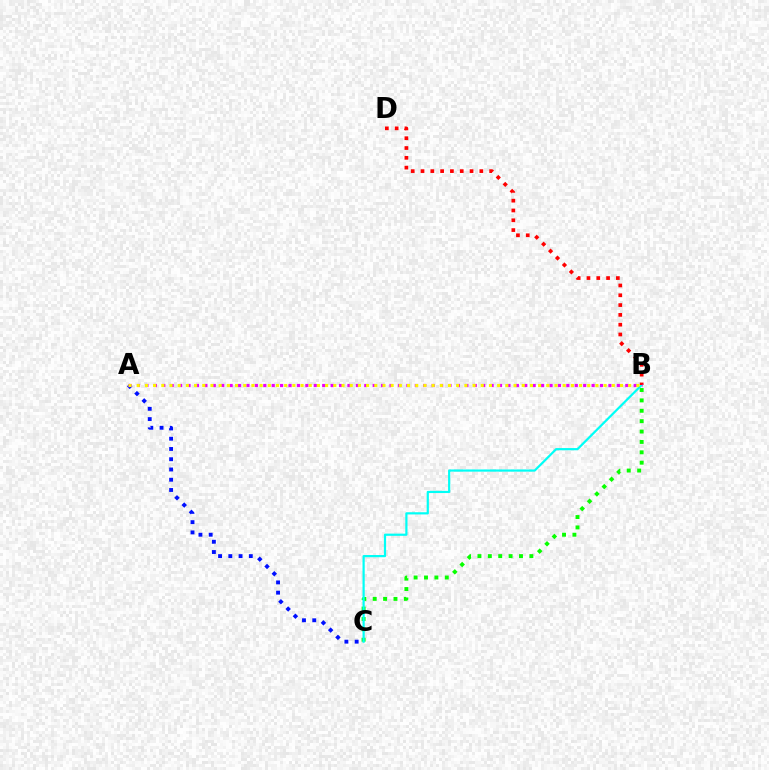{('B', 'C'): [{'color': '#08ff00', 'line_style': 'dotted', 'thickness': 2.82}, {'color': '#00fff6', 'line_style': 'solid', 'thickness': 1.59}], ('B', 'D'): [{'color': '#ff0000', 'line_style': 'dotted', 'thickness': 2.66}], ('A', 'C'): [{'color': '#0010ff', 'line_style': 'dotted', 'thickness': 2.79}], ('A', 'B'): [{'color': '#ee00ff', 'line_style': 'dotted', 'thickness': 2.29}, {'color': '#fcf500', 'line_style': 'dotted', 'thickness': 2.23}]}